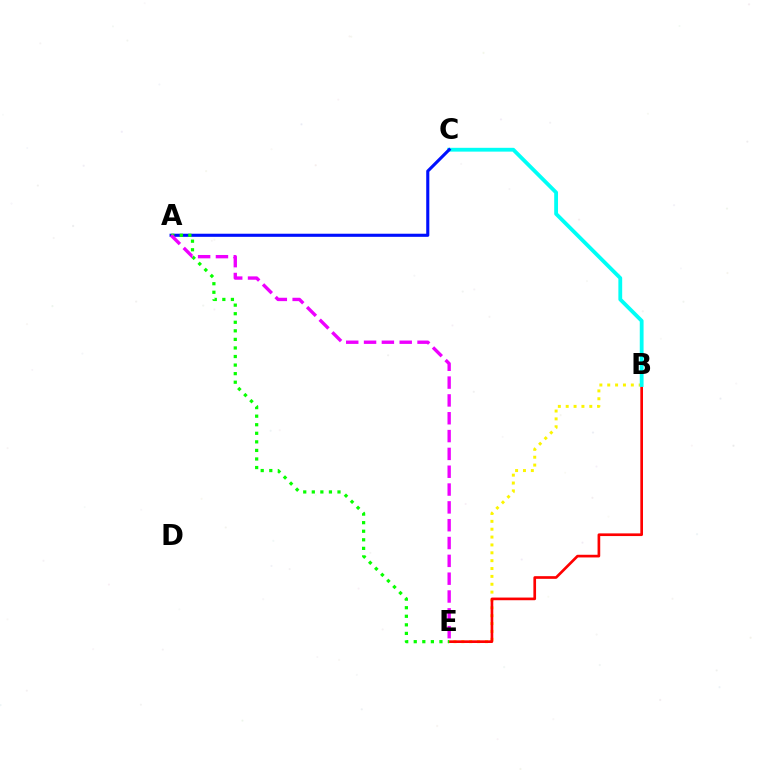{('B', 'E'): [{'color': '#fcf500', 'line_style': 'dotted', 'thickness': 2.14}, {'color': '#ff0000', 'line_style': 'solid', 'thickness': 1.92}], ('B', 'C'): [{'color': '#00fff6', 'line_style': 'solid', 'thickness': 2.74}], ('A', 'C'): [{'color': '#0010ff', 'line_style': 'solid', 'thickness': 2.23}], ('A', 'E'): [{'color': '#08ff00', 'line_style': 'dotted', 'thickness': 2.33}, {'color': '#ee00ff', 'line_style': 'dashed', 'thickness': 2.42}]}